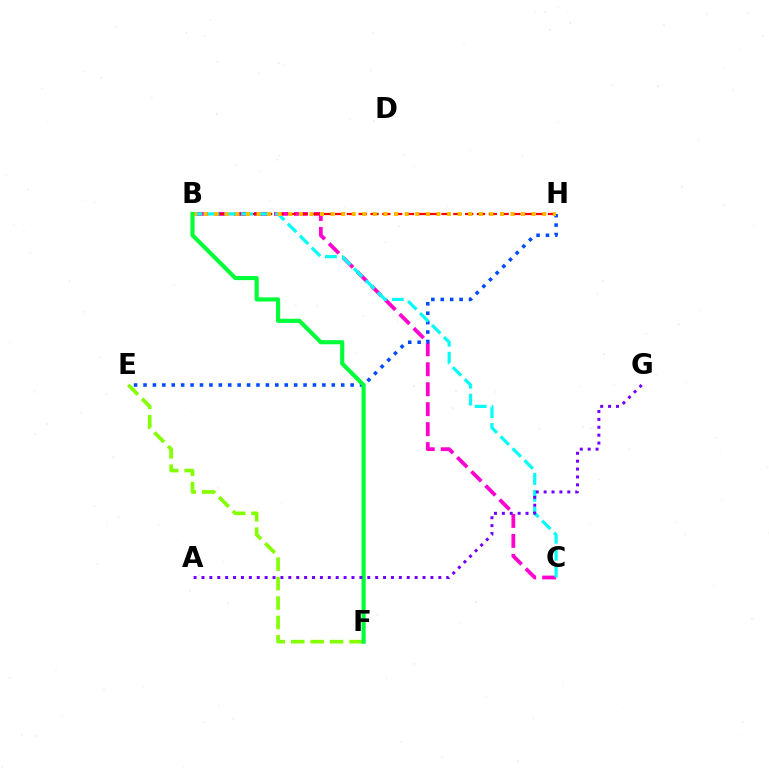{('B', 'C'): [{'color': '#ff00cf', 'line_style': 'dashed', 'thickness': 2.71}, {'color': '#00fff6', 'line_style': 'dashed', 'thickness': 2.3}], ('E', 'H'): [{'color': '#004bff', 'line_style': 'dotted', 'thickness': 2.56}], ('B', 'H'): [{'color': '#ff0000', 'line_style': 'dashed', 'thickness': 1.61}, {'color': '#ffbd00', 'line_style': 'dotted', 'thickness': 2.88}], ('E', 'F'): [{'color': '#84ff00', 'line_style': 'dashed', 'thickness': 2.64}], ('B', 'F'): [{'color': '#00ff39', 'line_style': 'solid', 'thickness': 2.97}], ('A', 'G'): [{'color': '#7200ff', 'line_style': 'dotted', 'thickness': 2.15}]}